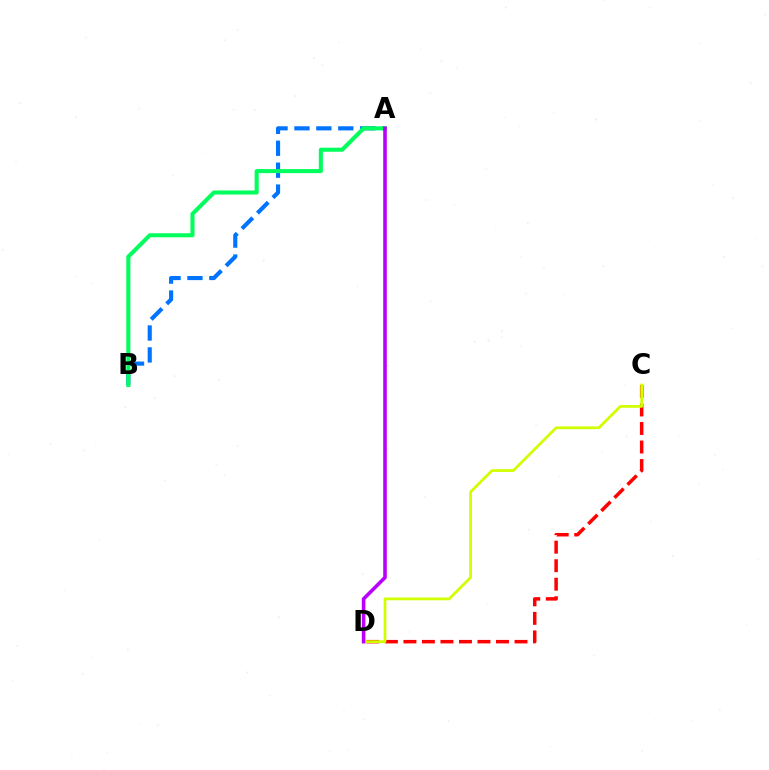{('A', 'B'): [{'color': '#0074ff', 'line_style': 'dashed', 'thickness': 2.98}, {'color': '#00ff5c', 'line_style': 'solid', 'thickness': 2.92}], ('C', 'D'): [{'color': '#ff0000', 'line_style': 'dashed', 'thickness': 2.52}, {'color': '#d1ff00', 'line_style': 'solid', 'thickness': 1.99}], ('A', 'D'): [{'color': '#b900ff', 'line_style': 'solid', 'thickness': 2.59}]}